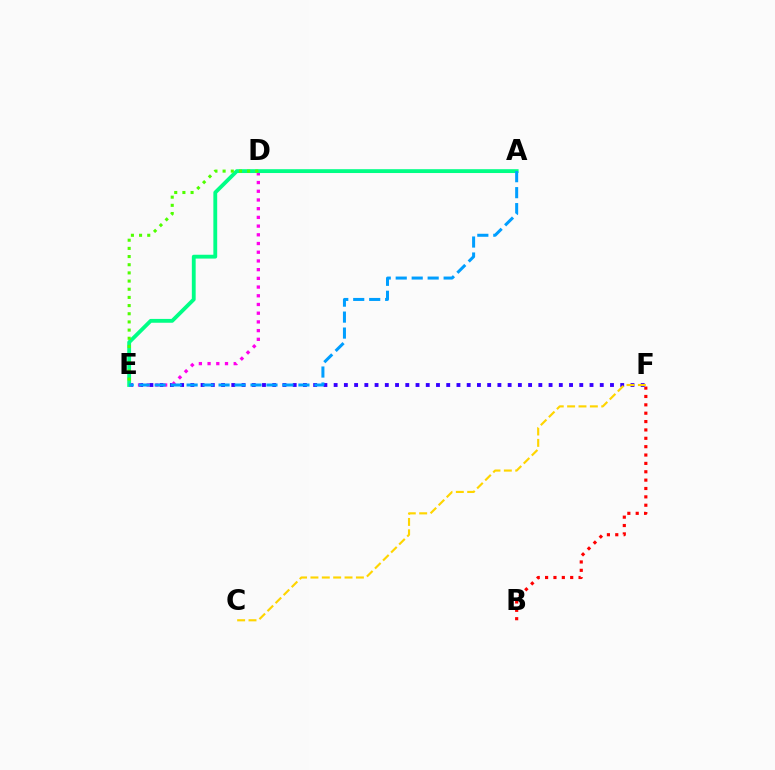{('B', 'F'): [{'color': '#ff0000', 'line_style': 'dotted', 'thickness': 2.27}], ('E', 'F'): [{'color': '#3700ff', 'line_style': 'dotted', 'thickness': 2.78}], ('C', 'F'): [{'color': '#ffd500', 'line_style': 'dashed', 'thickness': 1.54}], ('D', 'E'): [{'color': '#ff00ed', 'line_style': 'dotted', 'thickness': 2.37}, {'color': '#4fff00', 'line_style': 'dotted', 'thickness': 2.22}], ('A', 'E'): [{'color': '#00ff86', 'line_style': 'solid', 'thickness': 2.76}, {'color': '#009eff', 'line_style': 'dashed', 'thickness': 2.17}]}